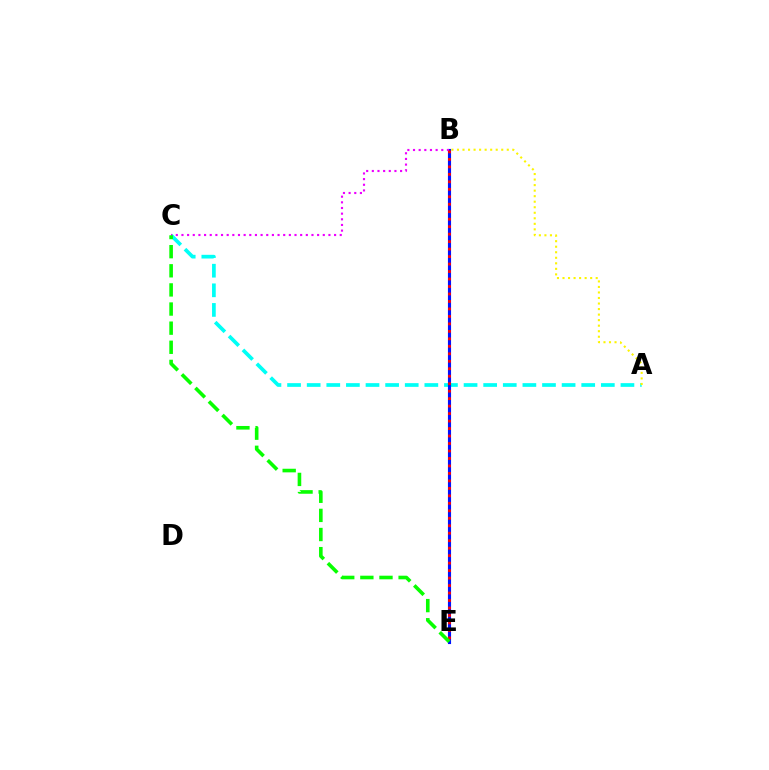{('A', 'C'): [{'color': '#00fff6', 'line_style': 'dashed', 'thickness': 2.66}], ('A', 'B'): [{'color': '#fcf500', 'line_style': 'dotted', 'thickness': 1.5}], ('B', 'E'): [{'color': '#0010ff', 'line_style': 'solid', 'thickness': 2.24}, {'color': '#ff0000', 'line_style': 'dotted', 'thickness': 2.03}], ('B', 'C'): [{'color': '#ee00ff', 'line_style': 'dotted', 'thickness': 1.54}], ('C', 'E'): [{'color': '#08ff00', 'line_style': 'dashed', 'thickness': 2.6}]}